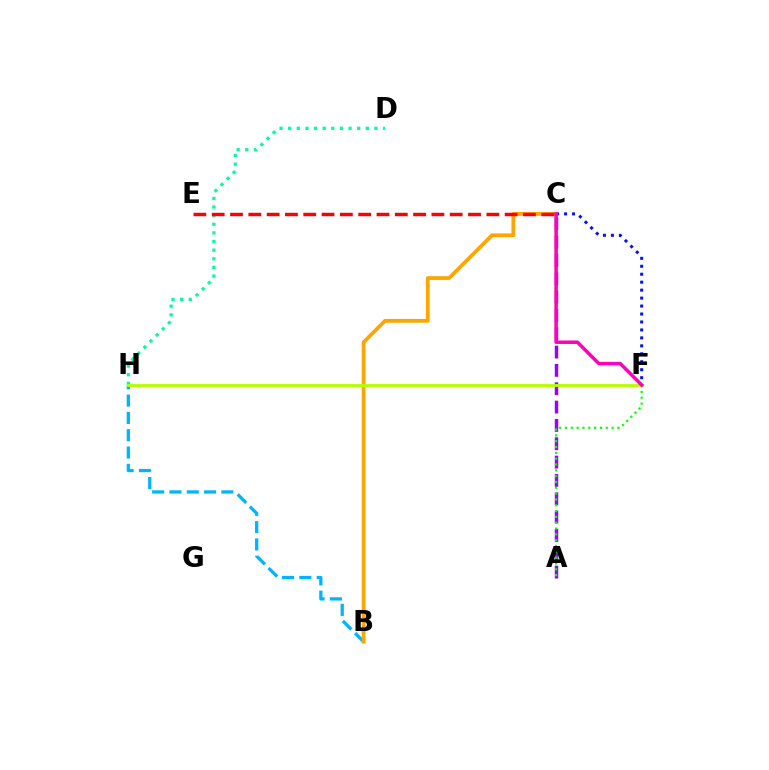{('C', 'F'): [{'color': '#0010ff', 'line_style': 'dotted', 'thickness': 2.16}, {'color': '#ff00bd', 'line_style': 'solid', 'thickness': 2.52}], ('D', 'H'): [{'color': '#00ff9d', 'line_style': 'dotted', 'thickness': 2.34}], ('B', 'H'): [{'color': '#00b5ff', 'line_style': 'dashed', 'thickness': 2.35}], ('A', 'C'): [{'color': '#9b00ff', 'line_style': 'dashed', 'thickness': 2.49}], ('A', 'F'): [{'color': '#08ff00', 'line_style': 'dotted', 'thickness': 1.58}], ('B', 'C'): [{'color': '#ffa500', 'line_style': 'solid', 'thickness': 2.7}], ('C', 'E'): [{'color': '#ff0000', 'line_style': 'dashed', 'thickness': 2.49}], ('F', 'H'): [{'color': '#b3ff00', 'line_style': 'solid', 'thickness': 2.05}]}